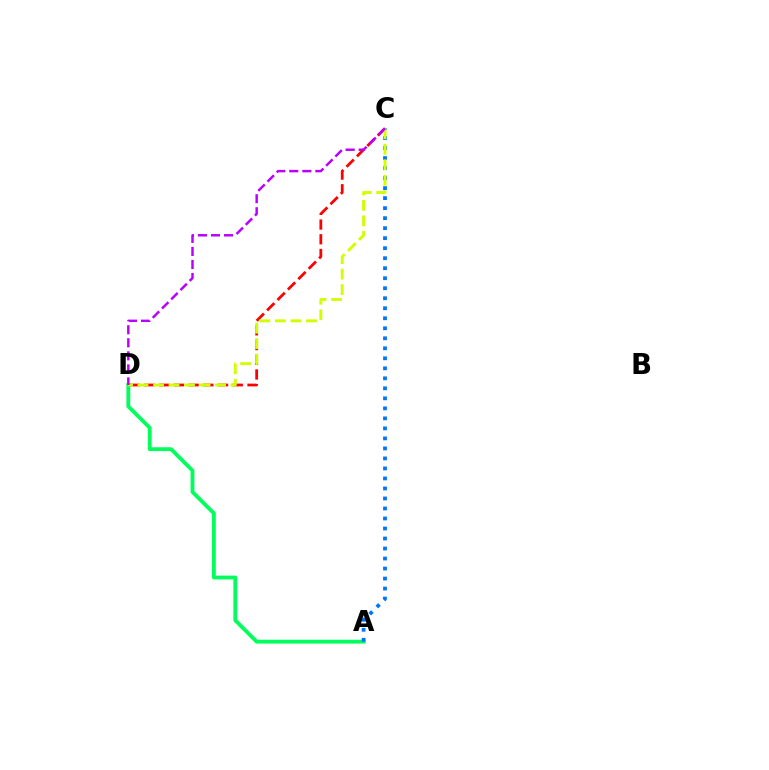{('A', 'D'): [{'color': '#00ff5c', 'line_style': 'solid', 'thickness': 2.75}], ('C', 'D'): [{'color': '#ff0000', 'line_style': 'dashed', 'thickness': 2.0}, {'color': '#d1ff00', 'line_style': 'dashed', 'thickness': 2.11}, {'color': '#b900ff', 'line_style': 'dashed', 'thickness': 1.77}], ('A', 'C'): [{'color': '#0074ff', 'line_style': 'dotted', 'thickness': 2.72}]}